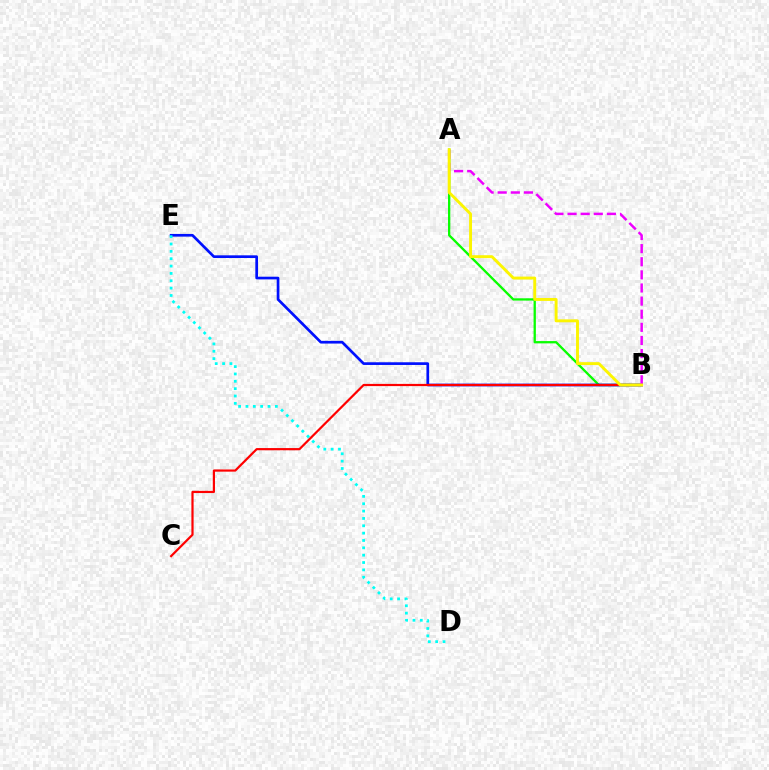{('A', 'B'): [{'color': '#08ff00', 'line_style': 'solid', 'thickness': 1.66}, {'color': '#ee00ff', 'line_style': 'dashed', 'thickness': 1.78}, {'color': '#fcf500', 'line_style': 'solid', 'thickness': 2.1}], ('B', 'E'): [{'color': '#0010ff', 'line_style': 'solid', 'thickness': 1.94}], ('B', 'C'): [{'color': '#ff0000', 'line_style': 'solid', 'thickness': 1.59}], ('D', 'E'): [{'color': '#00fff6', 'line_style': 'dotted', 'thickness': 2.0}]}